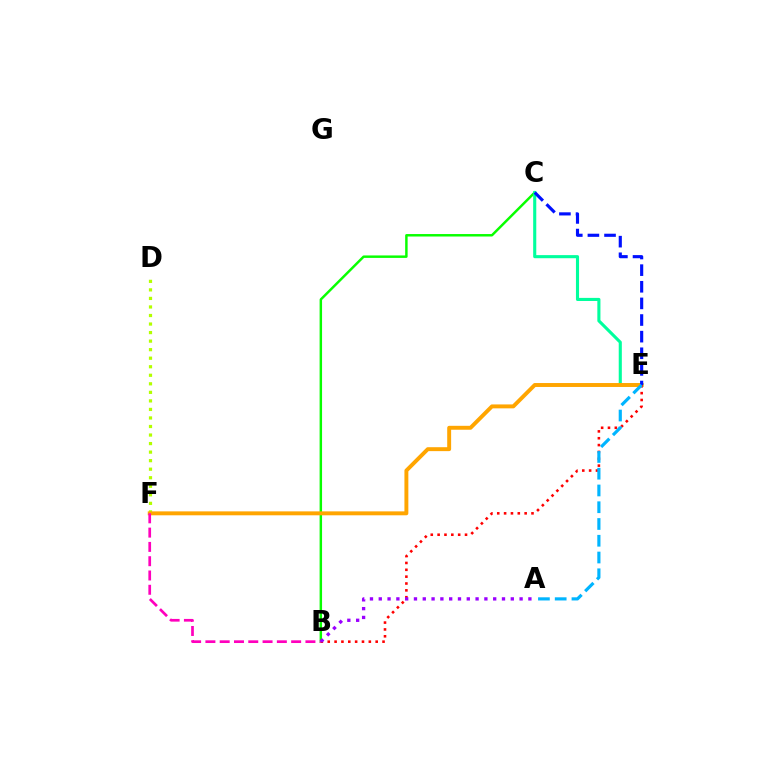{('B', 'C'): [{'color': '#08ff00', 'line_style': 'solid', 'thickness': 1.77}], ('C', 'E'): [{'color': '#00ff9d', 'line_style': 'solid', 'thickness': 2.23}, {'color': '#0010ff', 'line_style': 'dashed', 'thickness': 2.26}], ('D', 'F'): [{'color': '#b3ff00', 'line_style': 'dotted', 'thickness': 2.32}], ('E', 'F'): [{'color': '#ffa500', 'line_style': 'solid', 'thickness': 2.83}], ('B', 'E'): [{'color': '#ff0000', 'line_style': 'dotted', 'thickness': 1.86}], ('B', 'F'): [{'color': '#ff00bd', 'line_style': 'dashed', 'thickness': 1.94}], ('A', 'E'): [{'color': '#00b5ff', 'line_style': 'dashed', 'thickness': 2.28}], ('A', 'B'): [{'color': '#9b00ff', 'line_style': 'dotted', 'thickness': 2.39}]}